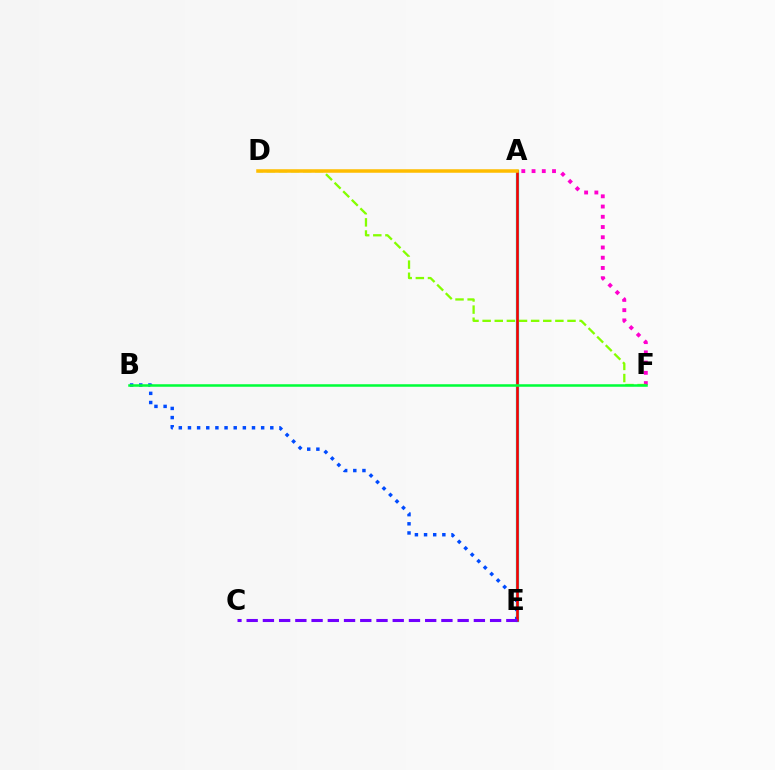{('A', 'F'): [{'color': '#ff00cf', 'line_style': 'dotted', 'thickness': 2.78}], ('A', 'E'): [{'color': '#00fff6', 'line_style': 'solid', 'thickness': 2.41}, {'color': '#ff0000', 'line_style': 'solid', 'thickness': 1.9}], ('D', 'F'): [{'color': '#84ff00', 'line_style': 'dashed', 'thickness': 1.65}], ('B', 'E'): [{'color': '#004bff', 'line_style': 'dotted', 'thickness': 2.49}], ('C', 'E'): [{'color': '#7200ff', 'line_style': 'dashed', 'thickness': 2.2}], ('B', 'F'): [{'color': '#00ff39', 'line_style': 'solid', 'thickness': 1.82}], ('A', 'D'): [{'color': '#ffbd00', 'line_style': 'solid', 'thickness': 2.53}]}